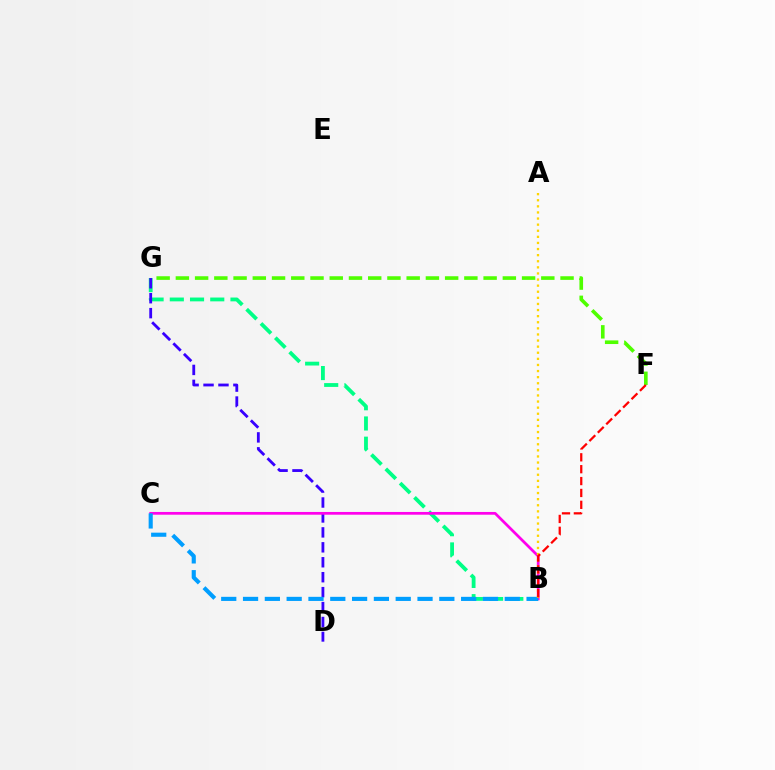{('F', 'G'): [{'color': '#4fff00', 'line_style': 'dashed', 'thickness': 2.61}], ('B', 'G'): [{'color': '#00ff86', 'line_style': 'dashed', 'thickness': 2.75}], ('D', 'G'): [{'color': '#3700ff', 'line_style': 'dashed', 'thickness': 2.03}], ('B', 'C'): [{'color': '#ff00ed', 'line_style': 'solid', 'thickness': 1.97}, {'color': '#009eff', 'line_style': 'dashed', 'thickness': 2.96}], ('A', 'B'): [{'color': '#ffd500', 'line_style': 'dotted', 'thickness': 1.66}], ('B', 'F'): [{'color': '#ff0000', 'line_style': 'dashed', 'thickness': 1.61}]}